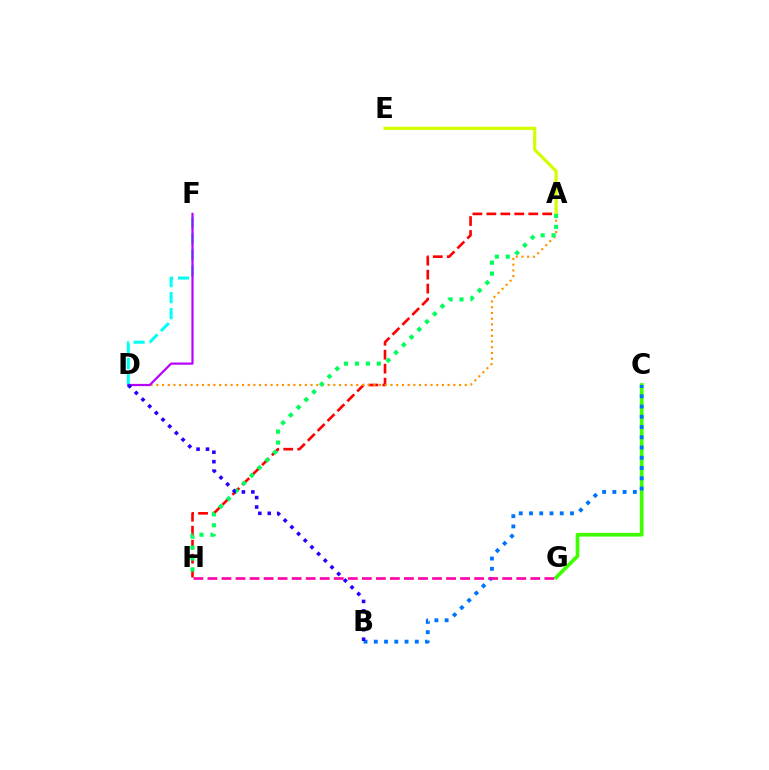{('A', 'H'): [{'color': '#ff0000', 'line_style': 'dashed', 'thickness': 1.9}, {'color': '#00ff5c', 'line_style': 'dotted', 'thickness': 2.97}], ('A', 'D'): [{'color': '#ff9400', 'line_style': 'dotted', 'thickness': 1.55}], ('A', 'E'): [{'color': '#d1ff00', 'line_style': 'solid', 'thickness': 2.3}], ('D', 'F'): [{'color': '#00fff6', 'line_style': 'dashed', 'thickness': 2.17}, {'color': '#b900ff', 'line_style': 'solid', 'thickness': 1.58}], ('C', 'G'): [{'color': '#3dff00', 'line_style': 'solid', 'thickness': 2.66}], ('B', 'C'): [{'color': '#0074ff', 'line_style': 'dotted', 'thickness': 2.78}], ('G', 'H'): [{'color': '#ff00ac', 'line_style': 'dashed', 'thickness': 1.91}], ('B', 'D'): [{'color': '#2500ff', 'line_style': 'dotted', 'thickness': 2.57}]}